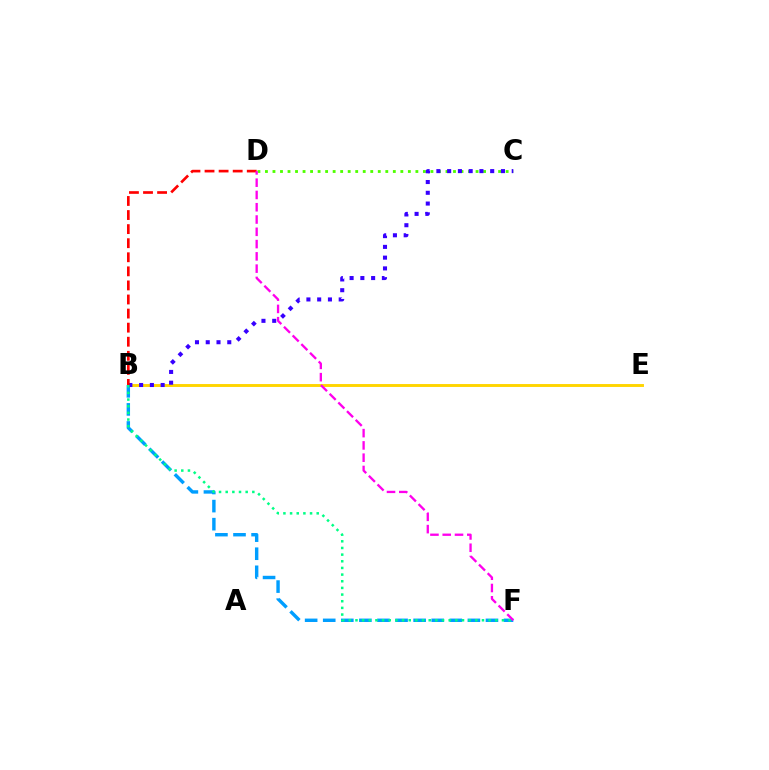{('B', 'E'): [{'color': '#ffd500', 'line_style': 'solid', 'thickness': 2.09}], ('C', 'D'): [{'color': '#4fff00', 'line_style': 'dotted', 'thickness': 2.04}], ('B', 'F'): [{'color': '#009eff', 'line_style': 'dashed', 'thickness': 2.46}, {'color': '#00ff86', 'line_style': 'dotted', 'thickness': 1.81}], ('B', 'C'): [{'color': '#3700ff', 'line_style': 'dotted', 'thickness': 2.92}], ('B', 'D'): [{'color': '#ff0000', 'line_style': 'dashed', 'thickness': 1.91}], ('D', 'F'): [{'color': '#ff00ed', 'line_style': 'dashed', 'thickness': 1.67}]}